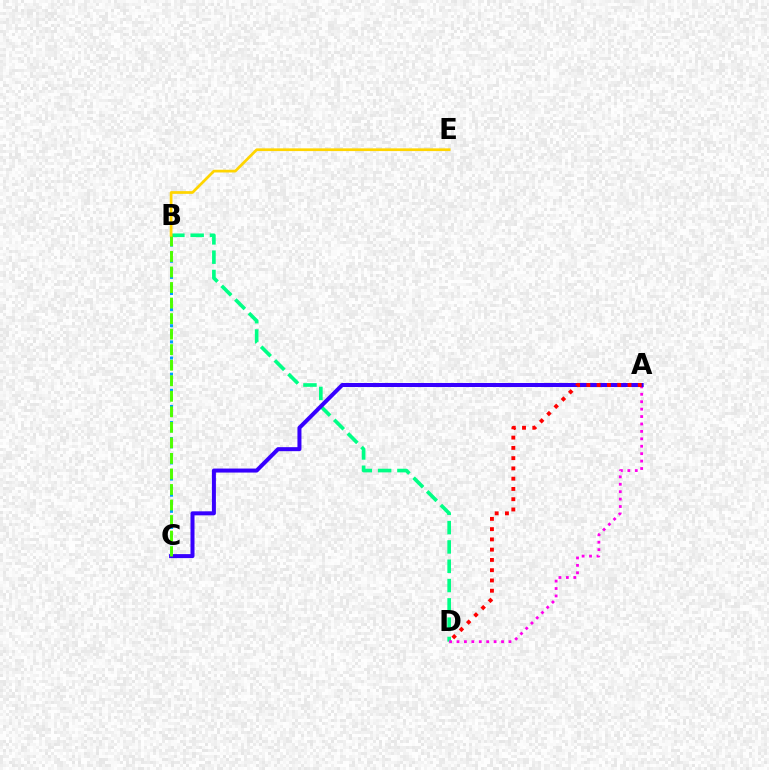{('B', 'D'): [{'color': '#00ff86', 'line_style': 'dashed', 'thickness': 2.62}], ('A', 'D'): [{'color': '#ff00ed', 'line_style': 'dotted', 'thickness': 2.02}, {'color': '#ff0000', 'line_style': 'dotted', 'thickness': 2.79}], ('A', 'C'): [{'color': '#3700ff', 'line_style': 'solid', 'thickness': 2.89}], ('B', 'C'): [{'color': '#009eff', 'line_style': 'dotted', 'thickness': 2.19}, {'color': '#4fff00', 'line_style': 'dashed', 'thickness': 2.11}], ('B', 'E'): [{'color': '#ffd500', 'line_style': 'solid', 'thickness': 1.96}]}